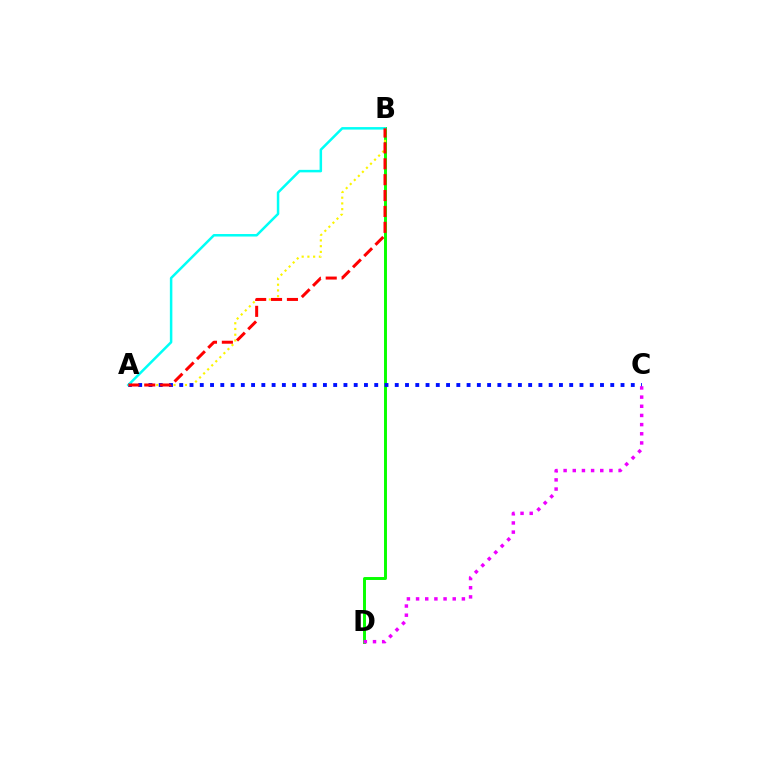{('B', 'D'): [{'color': '#08ff00', 'line_style': 'solid', 'thickness': 2.12}], ('A', 'B'): [{'color': '#fcf500', 'line_style': 'dotted', 'thickness': 1.56}, {'color': '#00fff6', 'line_style': 'solid', 'thickness': 1.8}, {'color': '#ff0000', 'line_style': 'dashed', 'thickness': 2.16}], ('A', 'C'): [{'color': '#0010ff', 'line_style': 'dotted', 'thickness': 2.79}], ('C', 'D'): [{'color': '#ee00ff', 'line_style': 'dotted', 'thickness': 2.49}]}